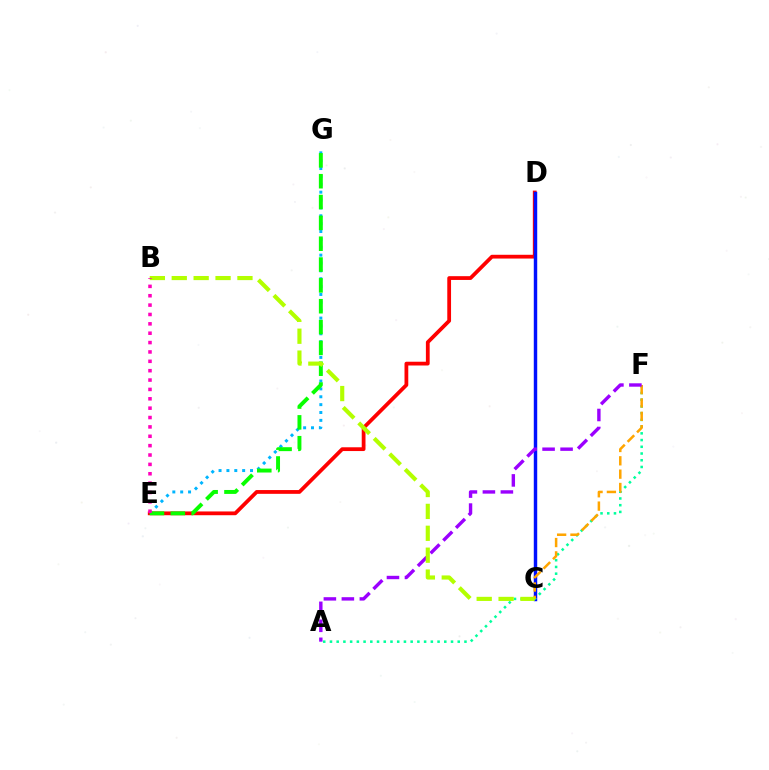{('D', 'E'): [{'color': '#ff0000', 'line_style': 'solid', 'thickness': 2.72}], ('C', 'D'): [{'color': '#0010ff', 'line_style': 'solid', 'thickness': 2.47}], ('A', 'F'): [{'color': '#00ff9d', 'line_style': 'dotted', 'thickness': 1.83}, {'color': '#9b00ff', 'line_style': 'dashed', 'thickness': 2.44}], ('E', 'G'): [{'color': '#00b5ff', 'line_style': 'dotted', 'thickness': 2.14}, {'color': '#08ff00', 'line_style': 'dashed', 'thickness': 2.83}], ('C', 'F'): [{'color': '#ffa500', 'line_style': 'dashed', 'thickness': 1.81}], ('B', 'C'): [{'color': '#b3ff00', 'line_style': 'dashed', 'thickness': 2.97}], ('B', 'E'): [{'color': '#ff00bd', 'line_style': 'dotted', 'thickness': 2.55}]}